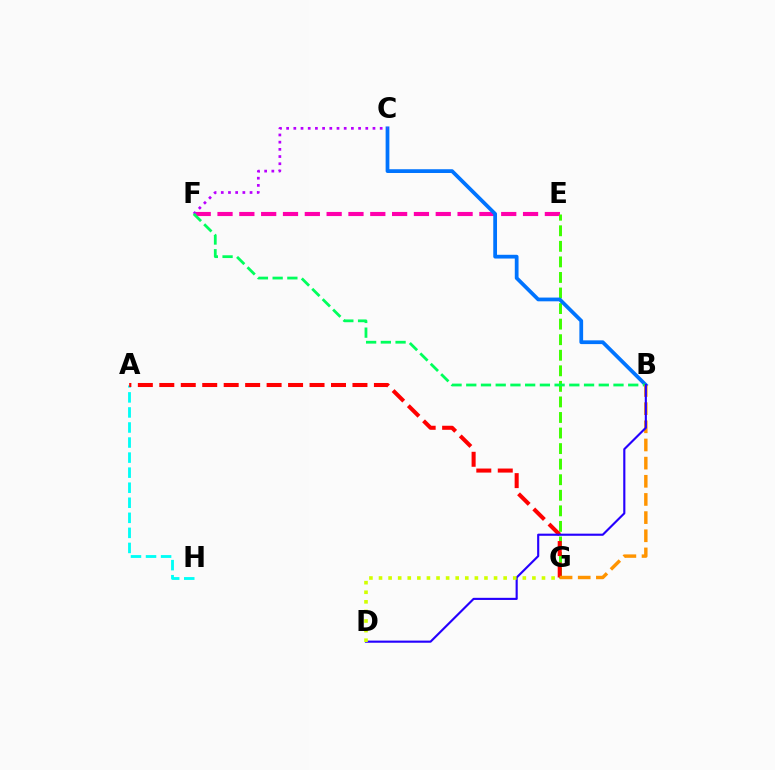{('A', 'H'): [{'color': '#00fff6', 'line_style': 'dashed', 'thickness': 2.04}], ('E', 'F'): [{'color': '#ff00ac', 'line_style': 'dashed', 'thickness': 2.96}], ('E', 'G'): [{'color': '#3dff00', 'line_style': 'dashed', 'thickness': 2.11}], ('A', 'G'): [{'color': '#ff0000', 'line_style': 'dashed', 'thickness': 2.92}], ('B', 'C'): [{'color': '#0074ff', 'line_style': 'solid', 'thickness': 2.7}], ('C', 'F'): [{'color': '#b900ff', 'line_style': 'dotted', 'thickness': 1.96}], ('B', 'F'): [{'color': '#00ff5c', 'line_style': 'dashed', 'thickness': 2.0}], ('B', 'G'): [{'color': '#ff9400', 'line_style': 'dashed', 'thickness': 2.47}], ('B', 'D'): [{'color': '#2500ff', 'line_style': 'solid', 'thickness': 1.54}], ('D', 'G'): [{'color': '#d1ff00', 'line_style': 'dotted', 'thickness': 2.6}]}